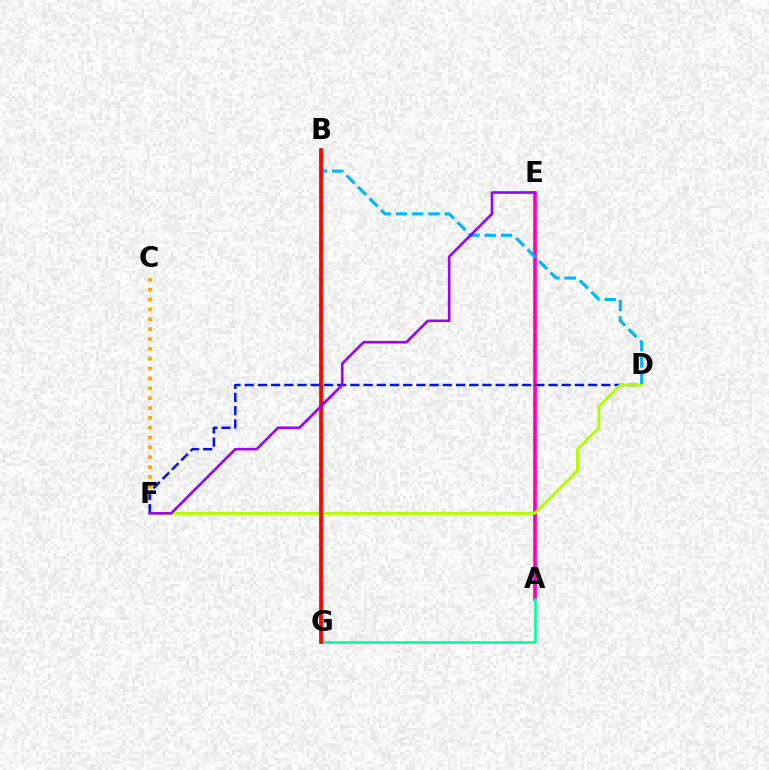{('A', 'E'): [{'color': '#ff00bd', 'line_style': 'solid', 'thickness': 2.66}], ('C', 'F'): [{'color': '#ffa500', 'line_style': 'dotted', 'thickness': 2.68}], ('B', 'G'): [{'color': '#08ff00', 'line_style': 'dashed', 'thickness': 2.44}, {'color': '#ff0000', 'line_style': 'solid', 'thickness': 2.68}], ('D', 'F'): [{'color': '#0010ff', 'line_style': 'dashed', 'thickness': 1.79}, {'color': '#b3ff00', 'line_style': 'solid', 'thickness': 2.08}], ('B', 'D'): [{'color': '#00b5ff', 'line_style': 'dashed', 'thickness': 2.21}], ('A', 'G'): [{'color': '#00ff9d', 'line_style': 'solid', 'thickness': 1.88}], ('E', 'F'): [{'color': '#9b00ff', 'line_style': 'solid', 'thickness': 1.89}]}